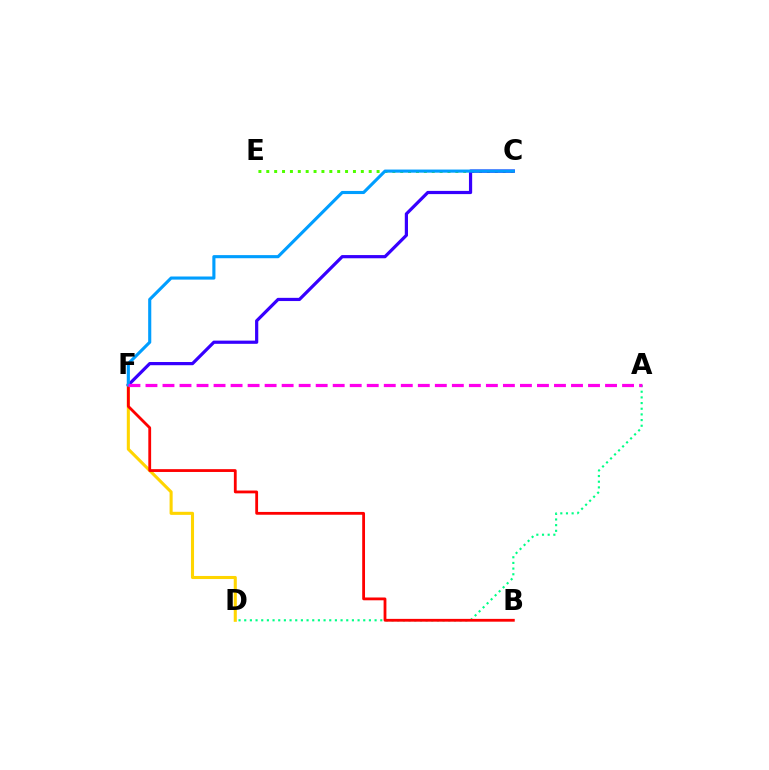{('C', 'E'): [{'color': '#4fff00', 'line_style': 'dotted', 'thickness': 2.14}], ('D', 'F'): [{'color': '#ffd500', 'line_style': 'solid', 'thickness': 2.21}], ('C', 'F'): [{'color': '#3700ff', 'line_style': 'solid', 'thickness': 2.31}, {'color': '#009eff', 'line_style': 'solid', 'thickness': 2.24}], ('A', 'D'): [{'color': '#00ff86', 'line_style': 'dotted', 'thickness': 1.54}], ('B', 'F'): [{'color': '#ff0000', 'line_style': 'solid', 'thickness': 2.02}], ('A', 'F'): [{'color': '#ff00ed', 'line_style': 'dashed', 'thickness': 2.31}]}